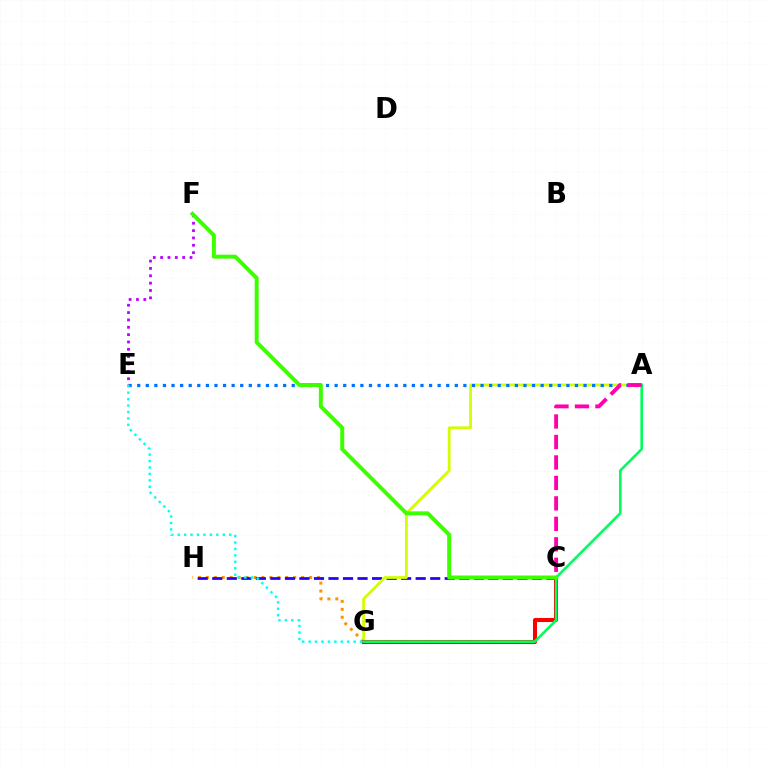{('E', 'F'): [{'color': '#b900ff', 'line_style': 'dotted', 'thickness': 2.0}], ('G', 'H'): [{'color': '#ff9400', 'line_style': 'dotted', 'thickness': 2.16}], ('C', 'H'): [{'color': '#2500ff', 'line_style': 'dashed', 'thickness': 1.97}], ('A', 'G'): [{'color': '#d1ff00', 'line_style': 'solid', 'thickness': 2.0}, {'color': '#00ff5c', 'line_style': 'solid', 'thickness': 1.89}], ('A', 'E'): [{'color': '#0074ff', 'line_style': 'dotted', 'thickness': 2.33}], ('C', 'G'): [{'color': '#ff0000', 'line_style': 'solid', 'thickness': 2.91}], ('E', 'G'): [{'color': '#00fff6', 'line_style': 'dotted', 'thickness': 1.75}], ('A', 'C'): [{'color': '#ff00ac', 'line_style': 'dashed', 'thickness': 2.78}], ('C', 'F'): [{'color': '#3dff00', 'line_style': 'solid', 'thickness': 2.86}]}